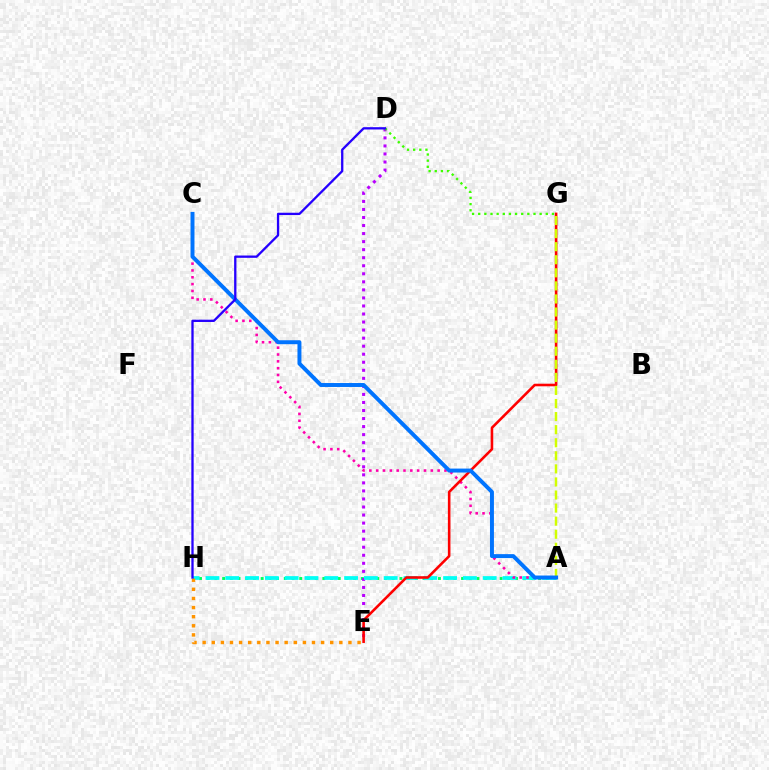{('A', 'H'): [{'color': '#00ff5c', 'line_style': 'dotted', 'thickness': 2.09}, {'color': '#00fff6', 'line_style': 'dashed', 'thickness': 2.69}], ('D', 'E'): [{'color': '#b900ff', 'line_style': 'dotted', 'thickness': 2.19}], ('E', 'H'): [{'color': '#ff9400', 'line_style': 'dotted', 'thickness': 2.48}], ('A', 'C'): [{'color': '#ff00ac', 'line_style': 'dotted', 'thickness': 1.86}, {'color': '#0074ff', 'line_style': 'solid', 'thickness': 2.85}], ('E', 'G'): [{'color': '#ff0000', 'line_style': 'solid', 'thickness': 1.87}], ('A', 'G'): [{'color': '#d1ff00', 'line_style': 'dashed', 'thickness': 1.78}], ('D', 'G'): [{'color': '#3dff00', 'line_style': 'dotted', 'thickness': 1.67}], ('D', 'H'): [{'color': '#2500ff', 'line_style': 'solid', 'thickness': 1.66}]}